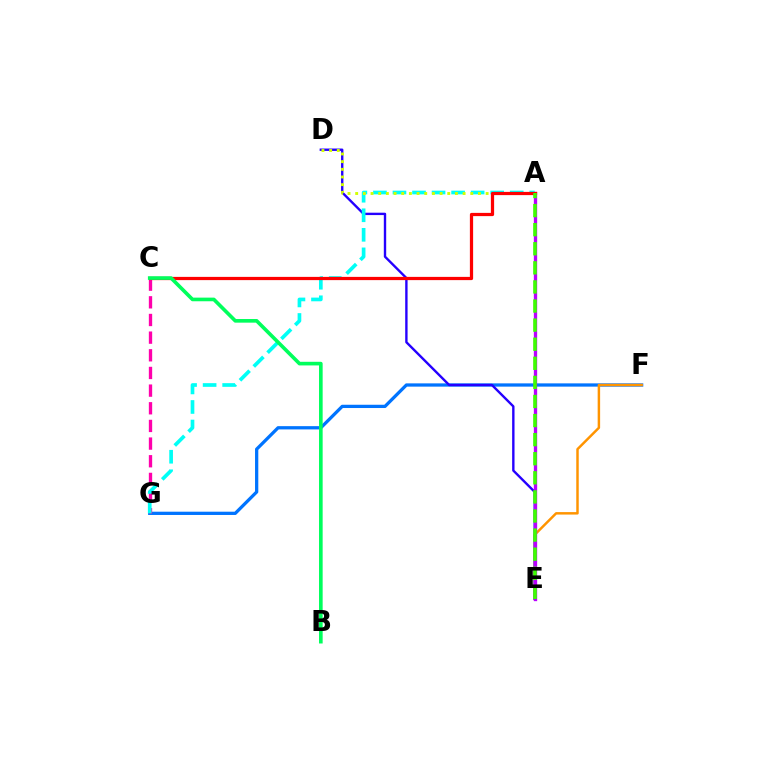{('F', 'G'): [{'color': '#0074ff', 'line_style': 'solid', 'thickness': 2.35}], ('E', 'F'): [{'color': '#ff9400', 'line_style': 'solid', 'thickness': 1.78}], ('C', 'G'): [{'color': '#ff00ac', 'line_style': 'dashed', 'thickness': 2.4}], ('D', 'E'): [{'color': '#2500ff', 'line_style': 'solid', 'thickness': 1.72}], ('A', 'G'): [{'color': '#00fff6', 'line_style': 'dashed', 'thickness': 2.65}], ('A', 'E'): [{'color': '#b900ff', 'line_style': 'solid', 'thickness': 2.39}, {'color': '#3dff00', 'line_style': 'dashed', 'thickness': 2.59}], ('A', 'D'): [{'color': '#d1ff00', 'line_style': 'dotted', 'thickness': 2.08}], ('A', 'C'): [{'color': '#ff0000', 'line_style': 'solid', 'thickness': 2.33}], ('B', 'C'): [{'color': '#00ff5c', 'line_style': 'solid', 'thickness': 2.62}]}